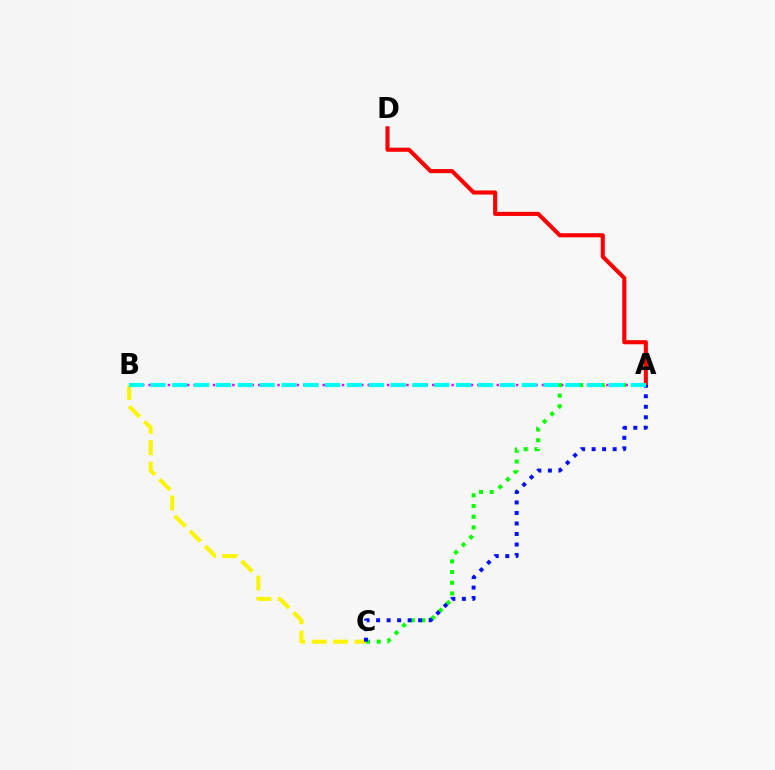{('A', 'B'): [{'color': '#ee00ff', 'line_style': 'dotted', 'thickness': 1.75}, {'color': '#00fff6', 'line_style': 'dashed', 'thickness': 2.97}], ('A', 'C'): [{'color': '#08ff00', 'line_style': 'dotted', 'thickness': 2.91}, {'color': '#0010ff', 'line_style': 'dotted', 'thickness': 2.86}], ('B', 'C'): [{'color': '#fcf500', 'line_style': 'dashed', 'thickness': 2.91}], ('A', 'D'): [{'color': '#ff0000', 'line_style': 'solid', 'thickness': 2.95}]}